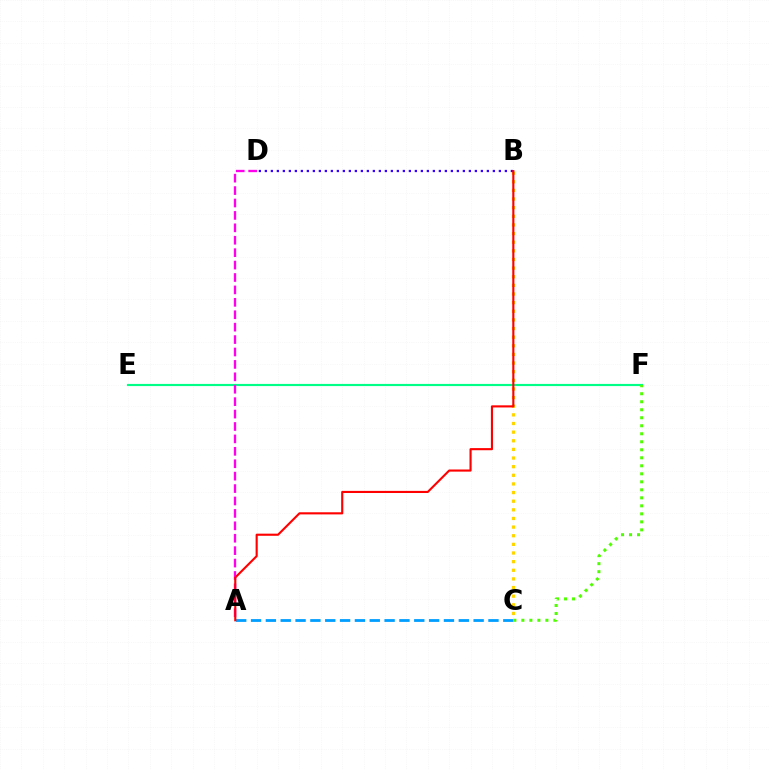{('E', 'F'): [{'color': '#00ff86', 'line_style': 'solid', 'thickness': 1.56}], ('B', 'C'): [{'color': '#ffd500', 'line_style': 'dotted', 'thickness': 2.35}], ('A', 'D'): [{'color': '#ff00ed', 'line_style': 'dashed', 'thickness': 1.69}], ('B', 'D'): [{'color': '#3700ff', 'line_style': 'dotted', 'thickness': 1.63}], ('A', 'C'): [{'color': '#009eff', 'line_style': 'dashed', 'thickness': 2.02}], ('C', 'F'): [{'color': '#4fff00', 'line_style': 'dotted', 'thickness': 2.18}], ('A', 'B'): [{'color': '#ff0000', 'line_style': 'solid', 'thickness': 1.53}]}